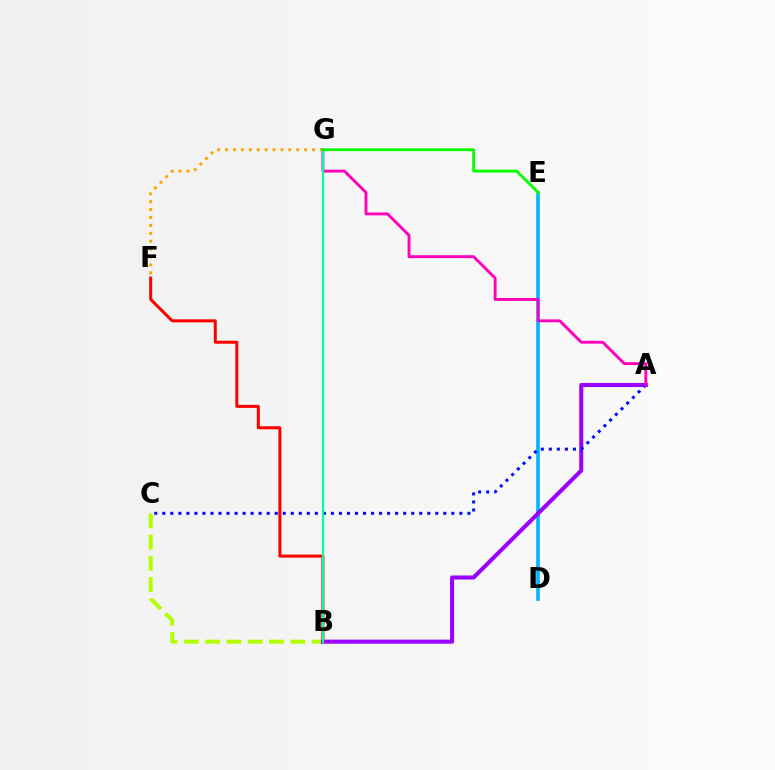{('D', 'E'): [{'color': '#00b5ff', 'line_style': 'solid', 'thickness': 2.61}], ('B', 'C'): [{'color': '#b3ff00', 'line_style': 'dashed', 'thickness': 2.89}], ('B', 'F'): [{'color': '#ff0000', 'line_style': 'solid', 'thickness': 2.18}], ('A', 'B'): [{'color': '#9b00ff', 'line_style': 'solid', 'thickness': 2.91}], ('F', 'G'): [{'color': '#ffa500', 'line_style': 'dotted', 'thickness': 2.15}], ('A', 'C'): [{'color': '#0010ff', 'line_style': 'dotted', 'thickness': 2.18}], ('A', 'G'): [{'color': '#ff00bd', 'line_style': 'solid', 'thickness': 2.08}], ('B', 'G'): [{'color': '#00ff9d', 'line_style': 'solid', 'thickness': 1.58}], ('E', 'G'): [{'color': '#08ff00', 'line_style': 'solid', 'thickness': 2.05}]}